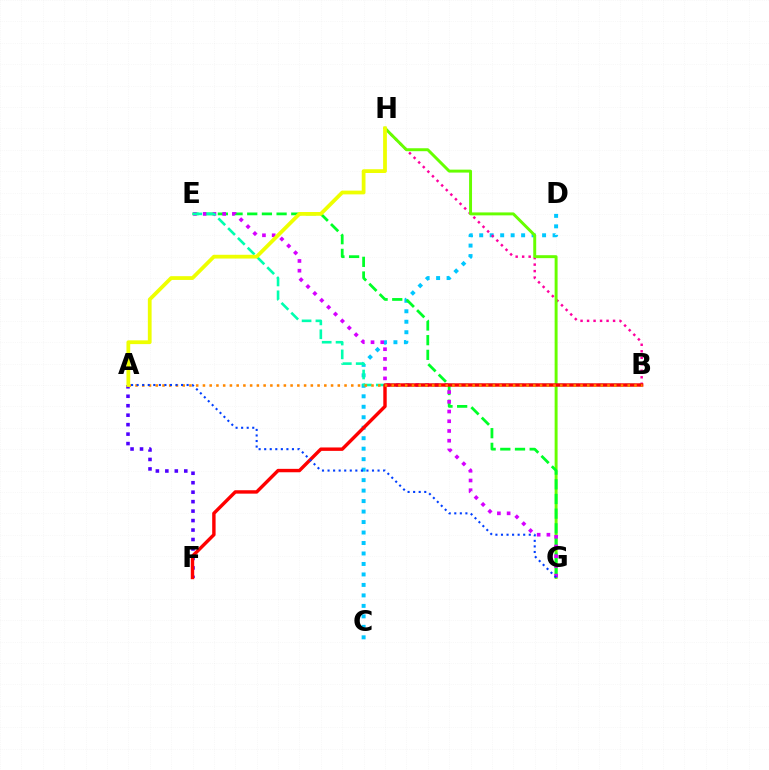{('C', 'D'): [{'color': '#00c7ff', 'line_style': 'dotted', 'thickness': 2.85}], ('B', 'H'): [{'color': '#ff00a0', 'line_style': 'dotted', 'thickness': 1.77}], ('G', 'H'): [{'color': '#66ff00', 'line_style': 'solid', 'thickness': 2.12}], ('E', 'G'): [{'color': '#00ff27', 'line_style': 'dashed', 'thickness': 1.99}, {'color': '#d600ff', 'line_style': 'dotted', 'thickness': 2.64}], ('A', 'F'): [{'color': '#4f00ff', 'line_style': 'dotted', 'thickness': 2.57}], ('B', 'E'): [{'color': '#00ffaf', 'line_style': 'dashed', 'thickness': 1.88}], ('B', 'F'): [{'color': '#ff0000', 'line_style': 'solid', 'thickness': 2.46}], ('A', 'B'): [{'color': '#ff8800', 'line_style': 'dotted', 'thickness': 1.83}], ('A', 'G'): [{'color': '#003fff', 'line_style': 'dotted', 'thickness': 1.51}], ('A', 'H'): [{'color': '#eeff00', 'line_style': 'solid', 'thickness': 2.71}]}